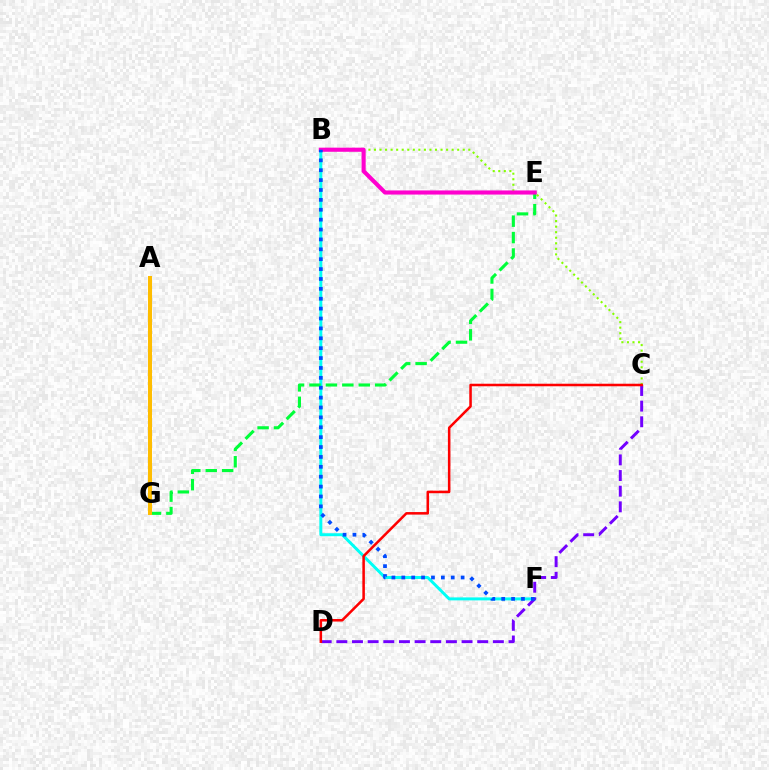{('B', 'C'): [{'color': '#84ff00', 'line_style': 'dotted', 'thickness': 1.51}], ('B', 'F'): [{'color': '#00fff6', 'line_style': 'solid', 'thickness': 2.13}, {'color': '#004bff', 'line_style': 'dotted', 'thickness': 2.69}], ('E', 'G'): [{'color': '#00ff39', 'line_style': 'dashed', 'thickness': 2.23}], ('C', 'D'): [{'color': '#7200ff', 'line_style': 'dashed', 'thickness': 2.13}, {'color': '#ff0000', 'line_style': 'solid', 'thickness': 1.83}], ('B', 'E'): [{'color': '#ff00cf', 'line_style': 'solid', 'thickness': 2.96}], ('A', 'G'): [{'color': '#ffbd00', 'line_style': 'solid', 'thickness': 2.9}]}